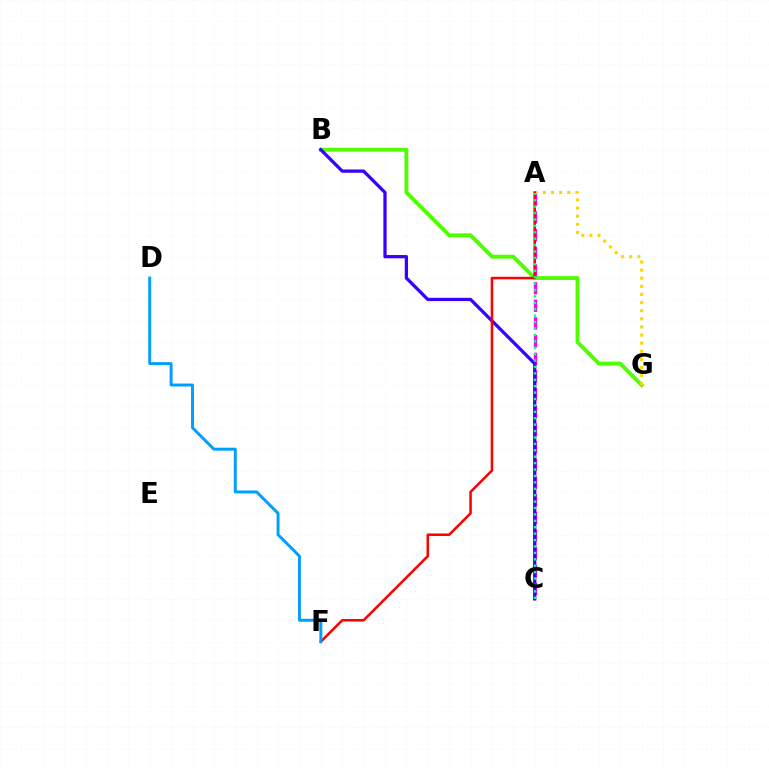{('B', 'G'): [{'color': '#4fff00', 'line_style': 'solid', 'thickness': 2.78}], ('A', 'C'): [{'color': '#ff00ed', 'line_style': 'dashed', 'thickness': 2.4}, {'color': '#00ff86', 'line_style': 'dotted', 'thickness': 1.74}], ('A', 'G'): [{'color': '#ffd500', 'line_style': 'dotted', 'thickness': 2.21}], ('B', 'C'): [{'color': '#3700ff', 'line_style': 'solid', 'thickness': 2.35}], ('A', 'F'): [{'color': '#ff0000', 'line_style': 'solid', 'thickness': 1.82}], ('D', 'F'): [{'color': '#009eff', 'line_style': 'solid', 'thickness': 2.11}]}